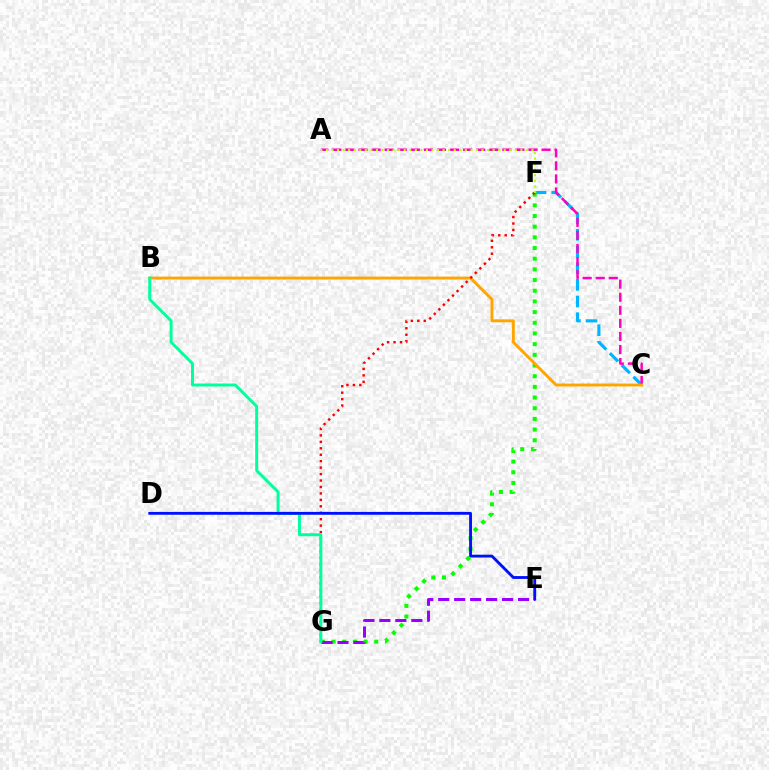{('C', 'F'): [{'color': '#00b5ff', 'line_style': 'dashed', 'thickness': 2.27}], ('A', 'C'): [{'color': '#ff00bd', 'line_style': 'dashed', 'thickness': 1.78}], ('F', 'G'): [{'color': '#08ff00', 'line_style': 'dotted', 'thickness': 2.9}, {'color': '#ff0000', 'line_style': 'dotted', 'thickness': 1.75}], ('B', 'C'): [{'color': '#ffa500', 'line_style': 'solid', 'thickness': 2.09}], ('E', 'G'): [{'color': '#9b00ff', 'line_style': 'dashed', 'thickness': 2.17}], ('A', 'F'): [{'color': '#b3ff00', 'line_style': 'dotted', 'thickness': 1.51}], ('B', 'G'): [{'color': '#00ff9d', 'line_style': 'solid', 'thickness': 2.14}], ('D', 'E'): [{'color': '#0010ff', 'line_style': 'solid', 'thickness': 2.05}]}